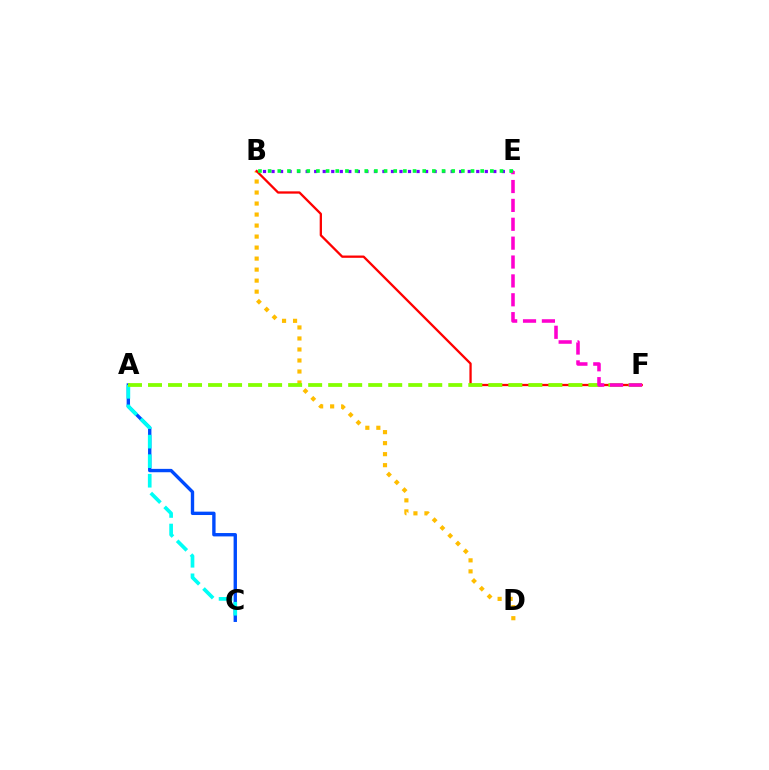{('B', 'E'): [{'color': '#7200ff', 'line_style': 'dotted', 'thickness': 2.32}, {'color': '#00ff39', 'line_style': 'dotted', 'thickness': 2.63}], ('A', 'C'): [{'color': '#004bff', 'line_style': 'solid', 'thickness': 2.43}, {'color': '#00fff6', 'line_style': 'dashed', 'thickness': 2.66}], ('B', 'D'): [{'color': '#ffbd00', 'line_style': 'dotted', 'thickness': 2.99}], ('B', 'F'): [{'color': '#ff0000', 'line_style': 'solid', 'thickness': 1.65}], ('A', 'F'): [{'color': '#84ff00', 'line_style': 'dashed', 'thickness': 2.72}], ('E', 'F'): [{'color': '#ff00cf', 'line_style': 'dashed', 'thickness': 2.56}]}